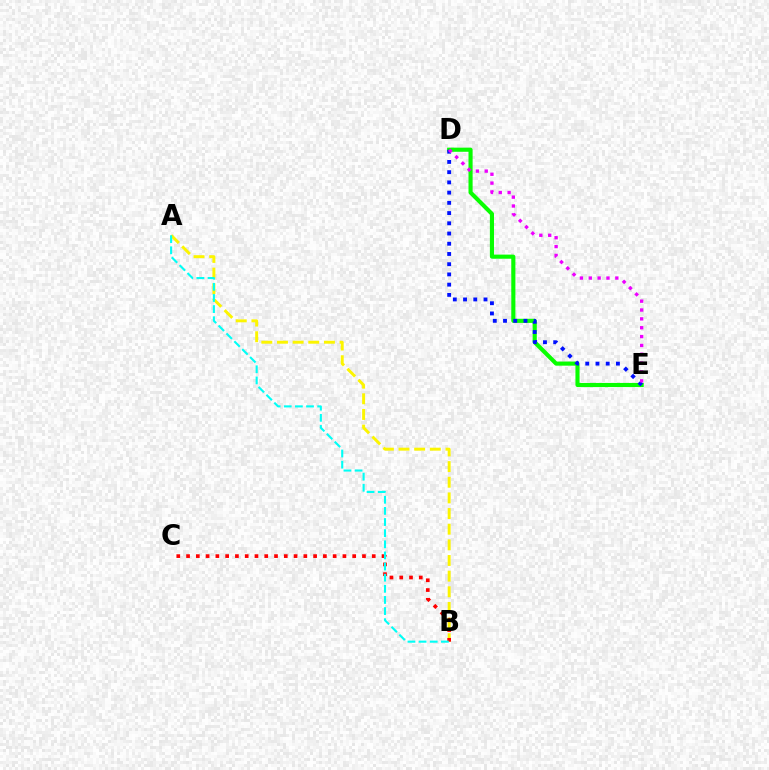{('D', 'E'): [{'color': '#08ff00', 'line_style': 'solid', 'thickness': 2.96}, {'color': '#0010ff', 'line_style': 'dotted', 'thickness': 2.78}, {'color': '#ee00ff', 'line_style': 'dotted', 'thickness': 2.41}], ('A', 'B'): [{'color': '#fcf500', 'line_style': 'dashed', 'thickness': 2.13}, {'color': '#00fff6', 'line_style': 'dashed', 'thickness': 1.51}], ('B', 'C'): [{'color': '#ff0000', 'line_style': 'dotted', 'thickness': 2.66}]}